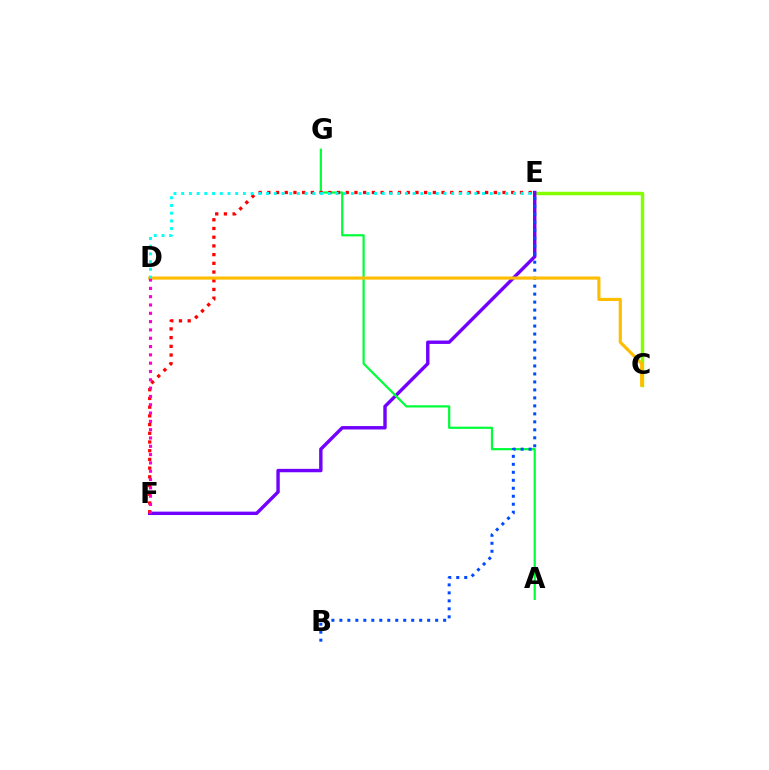{('C', 'E'): [{'color': '#84ff00', 'line_style': 'solid', 'thickness': 2.49}], ('E', 'F'): [{'color': '#7200ff', 'line_style': 'solid', 'thickness': 2.45}, {'color': '#ff0000', 'line_style': 'dotted', 'thickness': 2.37}], ('A', 'G'): [{'color': '#00ff39', 'line_style': 'solid', 'thickness': 1.59}], ('B', 'E'): [{'color': '#004bff', 'line_style': 'dotted', 'thickness': 2.17}], ('C', 'D'): [{'color': '#ffbd00', 'line_style': 'solid', 'thickness': 2.26}], ('D', 'F'): [{'color': '#ff00cf', 'line_style': 'dotted', 'thickness': 2.26}], ('D', 'E'): [{'color': '#00fff6', 'line_style': 'dotted', 'thickness': 2.1}]}